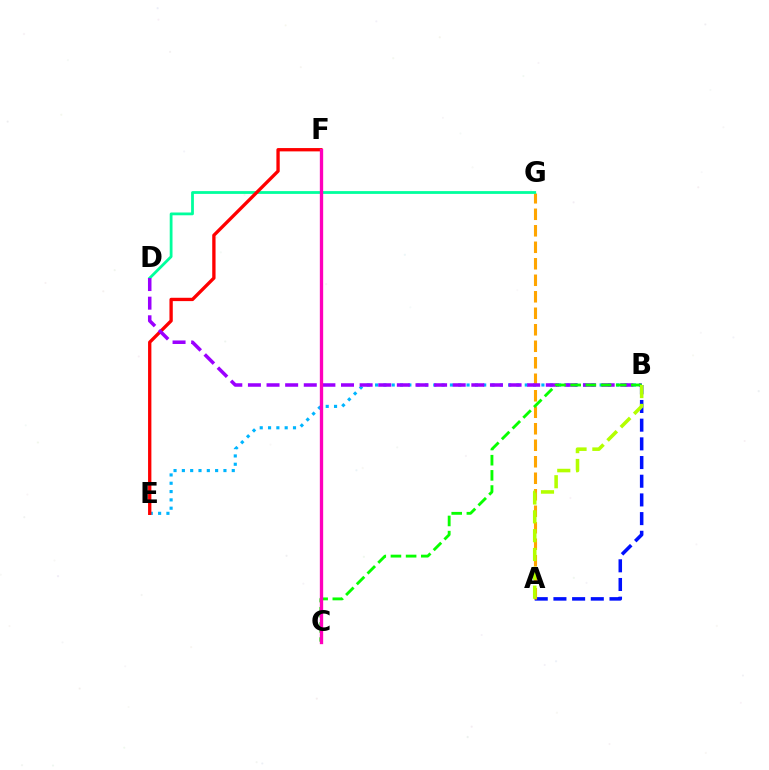{('B', 'E'): [{'color': '#00b5ff', 'line_style': 'dotted', 'thickness': 2.26}], ('A', 'B'): [{'color': '#0010ff', 'line_style': 'dashed', 'thickness': 2.54}, {'color': '#b3ff00', 'line_style': 'dashed', 'thickness': 2.56}], ('A', 'G'): [{'color': '#ffa500', 'line_style': 'dashed', 'thickness': 2.24}], ('D', 'G'): [{'color': '#00ff9d', 'line_style': 'solid', 'thickness': 2.01}], ('E', 'F'): [{'color': '#ff0000', 'line_style': 'solid', 'thickness': 2.39}], ('B', 'D'): [{'color': '#9b00ff', 'line_style': 'dashed', 'thickness': 2.53}], ('B', 'C'): [{'color': '#08ff00', 'line_style': 'dashed', 'thickness': 2.06}], ('C', 'F'): [{'color': '#ff00bd', 'line_style': 'solid', 'thickness': 2.39}]}